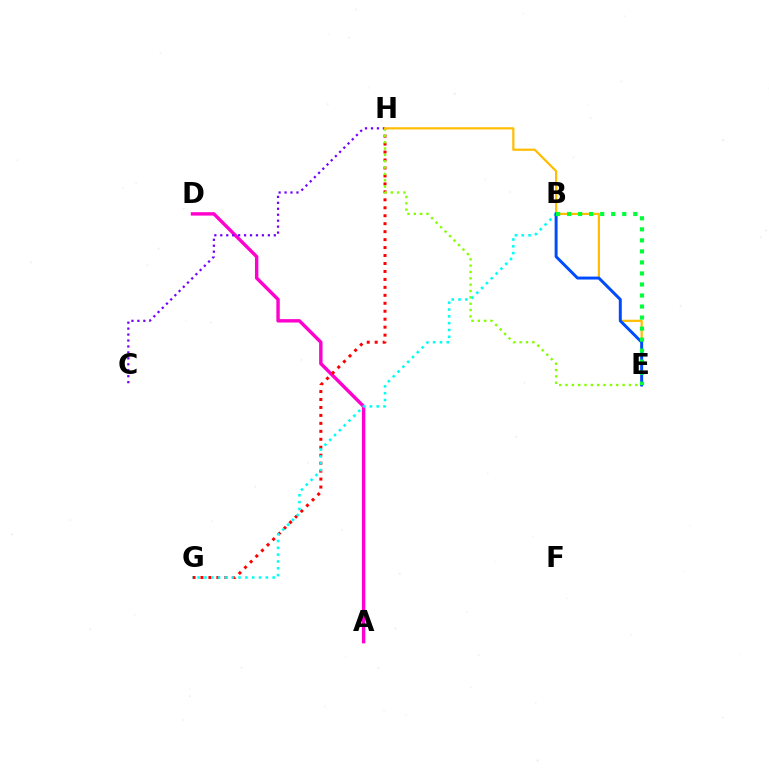{('A', 'D'): [{'color': '#ff00cf', 'line_style': 'solid', 'thickness': 2.45}], ('G', 'H'): [{'color': '#ff0000', 'line_style': 'dotted', 'thickness': 2.16}], ('C', 'H'): [{'color': '#7200ff', 'line_style': 'dotted', 'thickness': 1.62}], ('E', 'H'): [{'color': '#84ff00', 'line_style': 'dotted', 'thickness': 1.72}, {'color': '#ffbd00', 'line_style': 'solid', 'thickness': 1.58}], ('B', 'G'): [{'color': '#00fff6', 'line_style': 'dotted', 'thickness': 1.85}], ('B', 'E'): [{'color': '#004bff', 'line_style': 'solid', 'thickness': 2.13}, {'color': '#00ff39', 'line_style': 'dotted', 'thickness': 3.0}]}